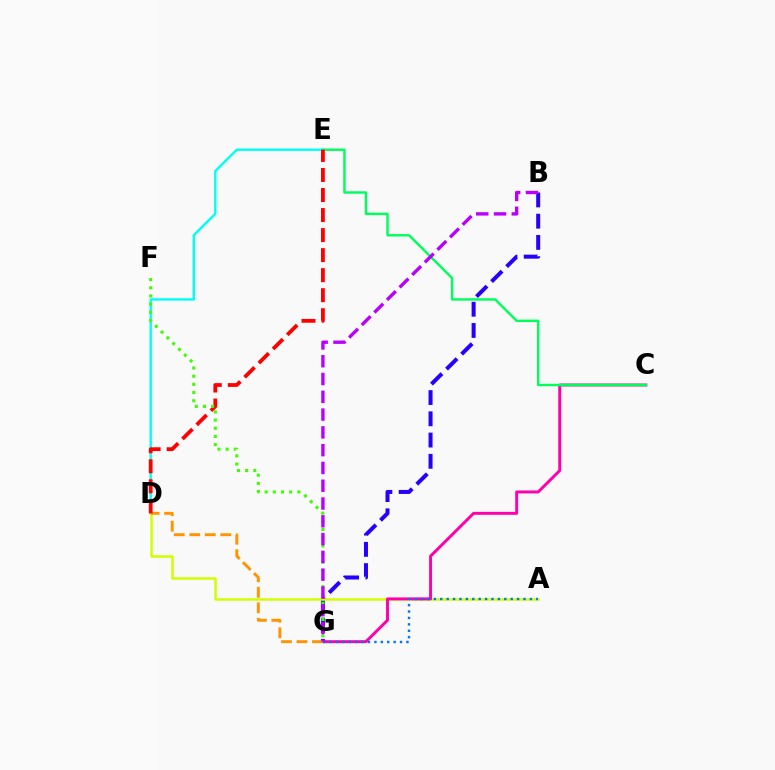{('B', 'G'): [{'color': '#2500ff', 'line_style': 'dashed', 'thickness': 2.89}, {'color': '#b900ff', 'line_style': 'dashed', 'thickness': 2.42}], ('D', 'E'): [{'color': '#00fff6', 'line_style': 'solid', 'thickness': 1.72}, {'color': '#ff0000', 'line_style': 'dashed', 'thickness': 2.72}], ('A', 'D'): [{'color': '#d1ff00', 'line_style': 'solid', 'thickness': 1.81}], ('C', 'G'): [{'color': '#ff00ac', 'line_style': 'solid', 'thickness': 2.11}], ('C', 'E'): [{'color': '#00ff5c', 'line_style': 'solid', 'thickness': 1.75}], ('A', 'G'): [{'color': '#0074ff', 'line_style': 'dotted', 'thickness': 1.74}], ('D', 'G'): [{'color': '#ff9400', 'line_style': 'dashed', 'thickness': 2.11}], ('F', 'G'): [{'color': '#3dff00', 'line_style': 'dotted', 'thickness': 2.22}]}